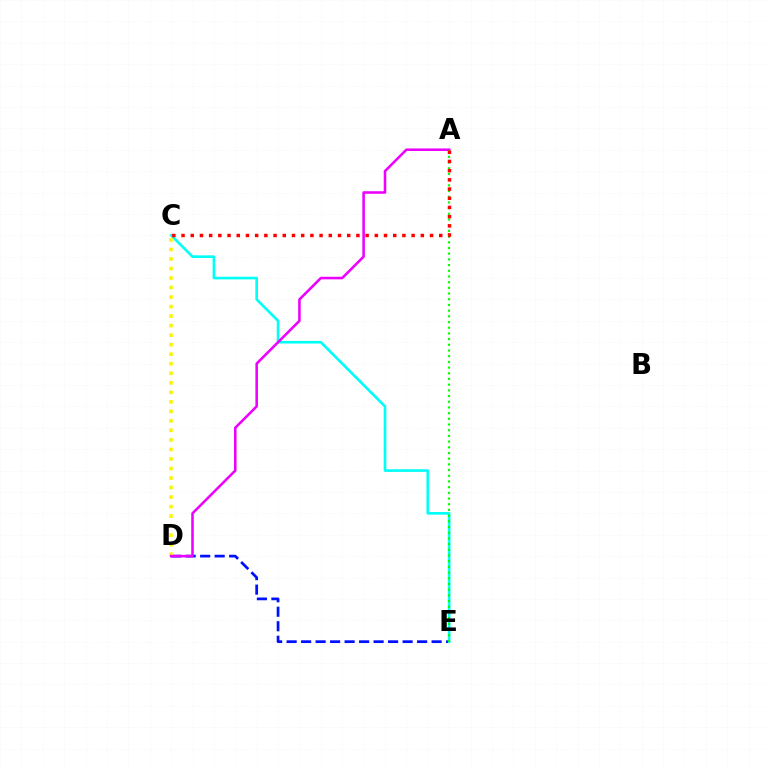{('D', 'E'): [{'color': '#0010ff', 'line_style': 'dashed', 'thickness': 1.97}], ('C', 'E'): [{'color': '#00fff6', 'line_style': 'solid', 'thickness': 1.9}], ('C', 'D'): [{'color': '#fcf500', 'line_style': 'dotted', 'thickness': 2.59}], ('A', 'D'): [{'color': '#ee00ff', 'line_style': 'solid', 'thickness': 1.84}], ('A', 'E'): [{'color': '#08ff00', 'line_style': 'dotted', 'thickness': 1.55}], ('A', 'C'): [{'color': '#ff0000', 'line_style': 'dotted', 'thickness': 2.5}]}